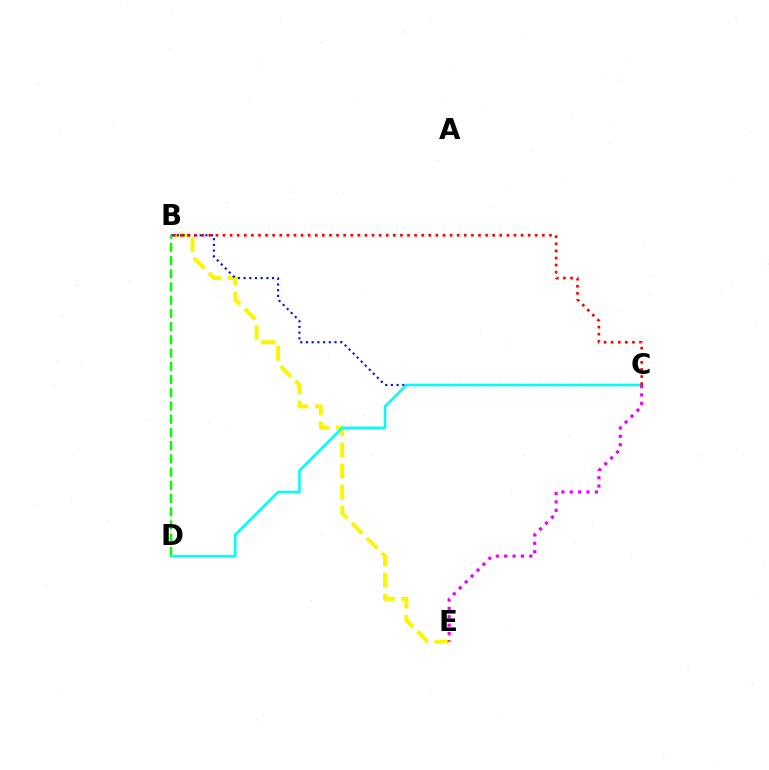{('B', 'E'): [{'color': '#fcf500', 'line_style': 'dashed', 'thickness': 2.87}], ('B', 'C'): [{'color': '#0010ff', 'line_style': 'dotted', 'thickness': 1.55}, {'color': '#ff0000', 'line_style': 'dotted', 'thickness': 1.93}], ('B', 'D'): [{'color': '#08ff00', 'line_style': 'dashed', 'thickness': 1.8}], ('C', 'D'): [{'color': '#00fff6', 'line_style': 'solid', 'thickness': 1.81}], ('C', 'E'): [{'color': '#ee00ff', 'line_style': 'dotted', 'thickness': 2.27}]}